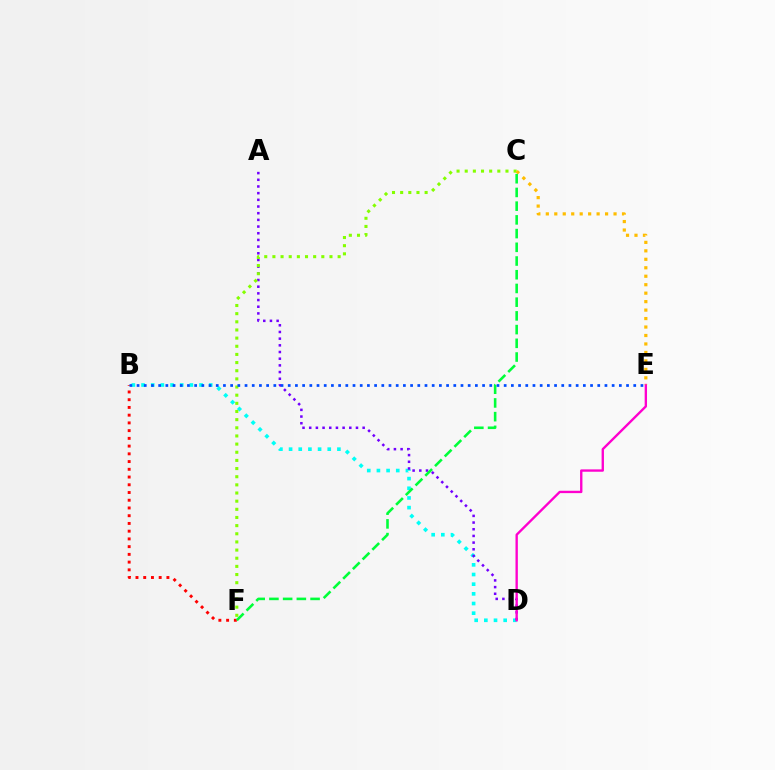{('B', 'D'): [{'color': '#00fff6', 'line_style': 'dotted', 'thickness': 2.63}], ('A', 'D'): [{'color': '#7200ff', 'line_style': 'dotted', 'thickness': 1.82}], ('D', 'E'): [{'color': '#ff00cf', 'line_style': 'solid', 'thickness': 1.7}], ('C', 'F'): [{'color': '#84ff00', 'line_style': 'dotted', 'thickness': 2.21}, {'color': '#00ff39', 'line_style': 'dashed', 'thickness': 1.86}], ('C', 'E'): [{'color': '#ffbd00', 'line_style': 'dotted', 'thickness': 2.3}], ('B', 'F'): [{'color': '#ff0000', 'line_style': 'dotted', 'thickness': 2.1}], ('B', 'E'): [{'color': '#004bff', 'line_style': 'dotted', 'thickness': 1.96}]}